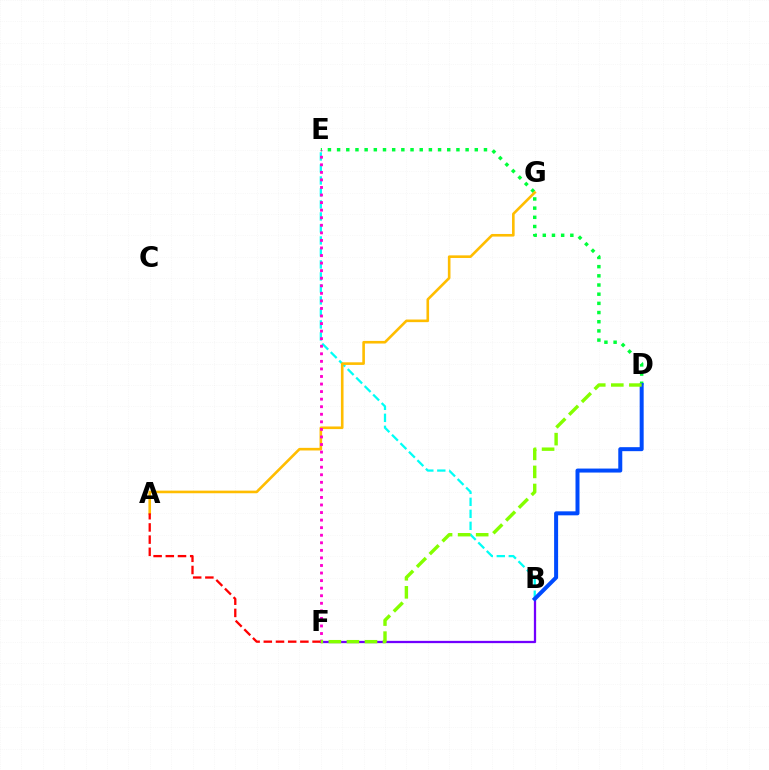{('B', 'F'): [{'color': '#7200ff', 'line_style': 'solid', 'thickness': 1.64}], ('D', 'E'): [{'color': '#00ff39', 'line_style': 'dotted', 'thickness': 2.49}], ('B', 'E'): [{'color': '#00fff6', 'line_style': 'dashed', 'thickness': 1.63}], ('A', 'G'): [{'color': '#ffbd00', 'line_style': 'solid', 'thickness': 1.89}], ('B', 'D'): [{'color': '#004bff', 'line_style': 'solid', 'thickness': 2.88}], ('A', 'F'): [{'color': '#ff0000', 'line_style': 'dashed', 'thickness': 1.66}], ('E', 'F'): [{'color': '#ff00cf', 'line_style': 'dotted', 'thickness': 2.05}], ('D', 'F'): [{'color': '#84ff00', 'line_style': 'dashed', 'thickness': 2.45}]}